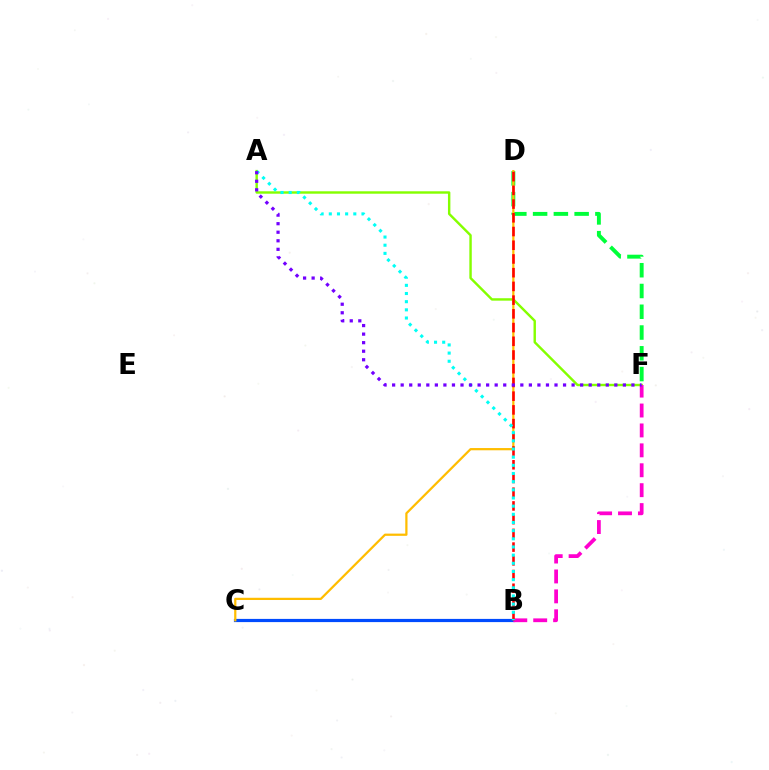{('B', 'C'): [{'color': '#004bff', 'line_style': 'solid', 'thickness': 2.3}], ('D', 'F'): [{'color': '#00ff39', 'line_style': 'dashed', 'thickness': 2.82}], ('A', 'F'): [{'color': '#84ff00', 'line_style': 'solid', 'thickness': 1.74}, {'color': '#7200ff', 'line_style': 'dotted', 'thickness': 2.32}], ('B', 'F'): [{'color': '#ff00cf', 'line_style': 'dashed', 'thickness': 2.71}], ('C', 'D'): [{'color': '#ffbd00', 'line_style': 'solid', 'thickness': 1.61}], ('B', 'D'): [{'color': '#ff0000', 'line_style': 'dashed', 'thickness': 1.86}], ('A', 'B'): [{'color': '#00fff6', 'line_style': 'dotted', 'thickness': 2.22}]}